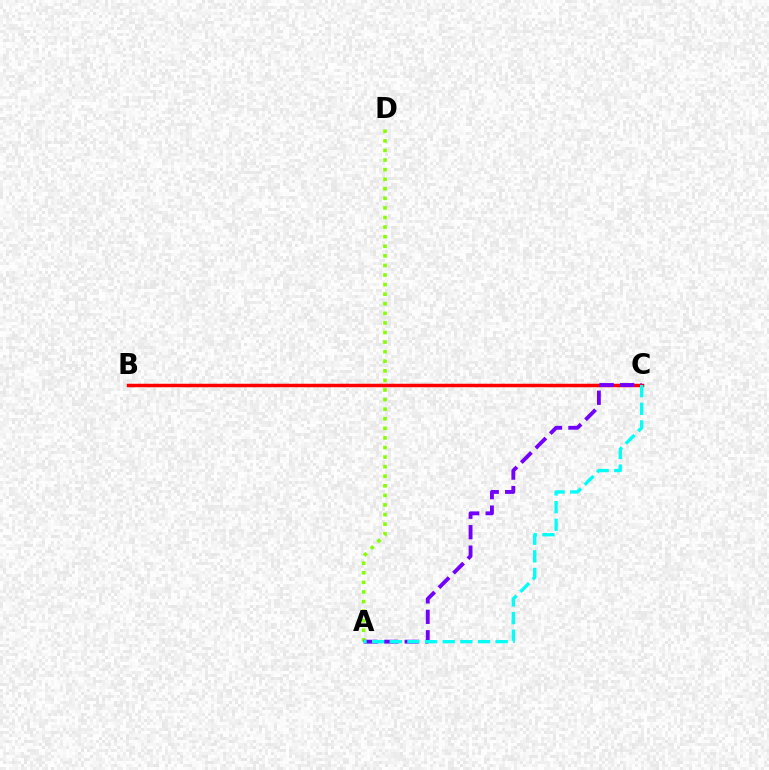{('A', 'D'): [{'color': '#84ff00', 'line_style': 'dotted', 'thickness': 2.6}], ('B', 'C'): [{'color': '#ff0000', 'line_style': 'solid', 'thickness': 2.51}], ('A', 'C'): [{'color': '#7200ff', 'line_style': 'dashed', 'thickness': 2.78}, {'color': '#00fff6', 'line_style': 'dashed', 'thickness': 2.4}]}